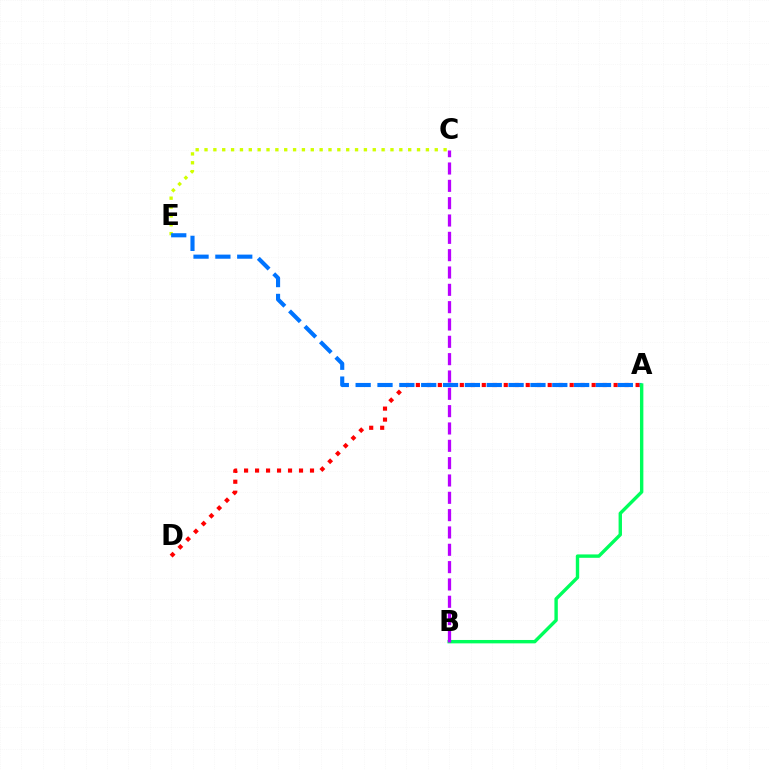{('C', 'E'): [{'color': '#d1ff00', 'line_style': 'dotted', 'thickness': 2.41}], ('A', 'D'): [{'color': '#ff0000', 'line_style': 'dotted', 'thickness': 2.99}], ('A', 'E'): [{'color': '#0074ff', 'line_style': 'dashed', 'thickness': 2.97}], ('A', 'B'): [{'color': '#00ff5c', 'line_style': 'solid', 'thickness': 2.44}], ('B', 'C'): [{'color': '#b900ff', 'line_style': 'dashed', 'thickness': 2.35}]}